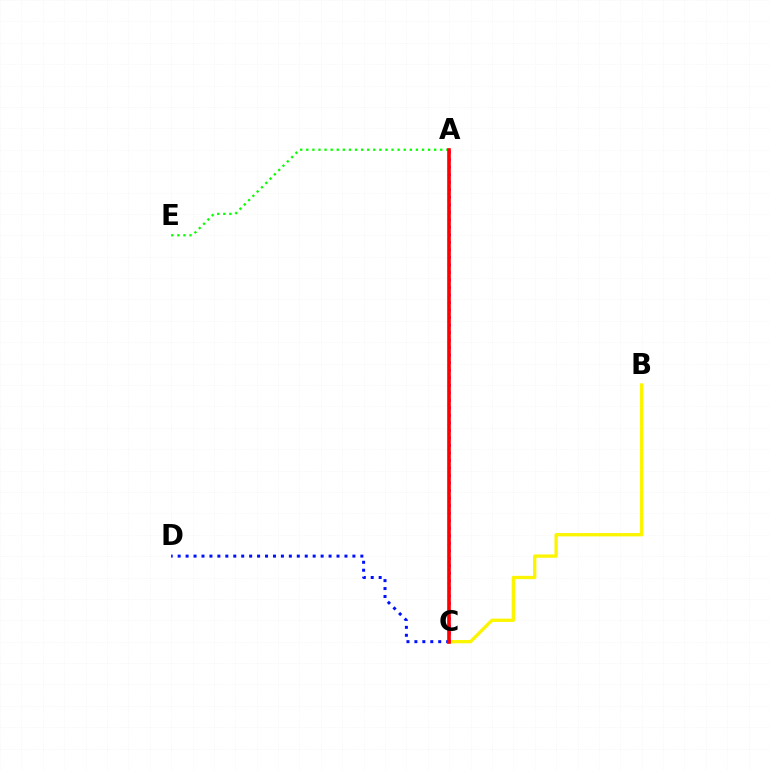{('A', 'C'): [{'color': '#00fff6', 'line_style': 'dotted', 'thickness': 1.73}, {'color': '#ee00ff', 'line_style': 'dotted', 'thickness': 2.04}, {'color': '#ff0000', 'line_style': 'solid', 'thickness': 2.61}], ('A', 'E'): [{'color': '#08ff00', 'line_style': 'dotted', 'thickness': 1.65}], ('B', 'C'): [{'color': '#fcf500', 'line_style': 'solid', 'thickness': 2.39}], ('C', 'D'): [{'color': '#0010ff', 'line_style': 'dotted', 'thickness': 2.16}]}